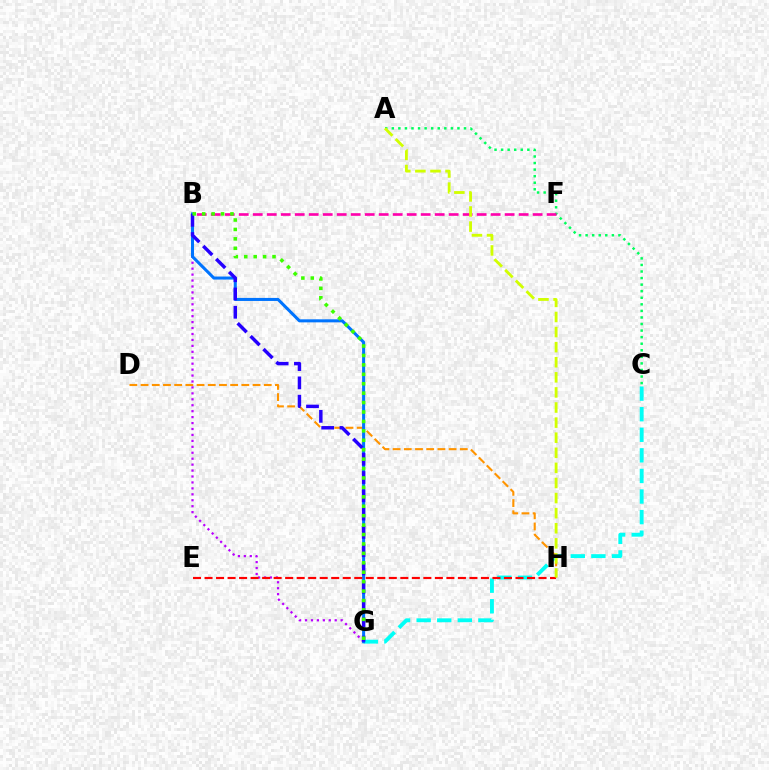{('A', 'C'): [{'color': '#00ff5c', 'line_style': 'dotted', 'thickness': 1.78}], ('B', 'G'): [{'color': '#b900ff', 'line_style': 'dotted', 'thickness': 1.61}, {'color': '#0074ff', 'line_style': 'solid', 'thickness': 2.19}, {'color': '#2500ff', 'line_style': 'dashed', 'thickness': 2.48}, {'color': '#3dff00', 'line_style': 'dotted', 'thickness': 2.56}], ('B', 'F'): [{'color': '#ff00ac', 'line_style': 'dashed', 'thickness': 1.9}], ('D', 'H'): [{'color': '#ff9400', 'line_style': 'dashed', 'thickness': 1.52}], ('C', 'G'): [{'color': '#00fff6', 'line_style': 'dashed', 'thickness': 2.8}], ('E', 'H'): [{'color': '#ff0000', 'line_style': 'dashed', 'thickness': 1.56}], ('A', 'H'): [{'color': '#d1ff00', 'line_style': 'dashed', 'thickness': 2.05}]}